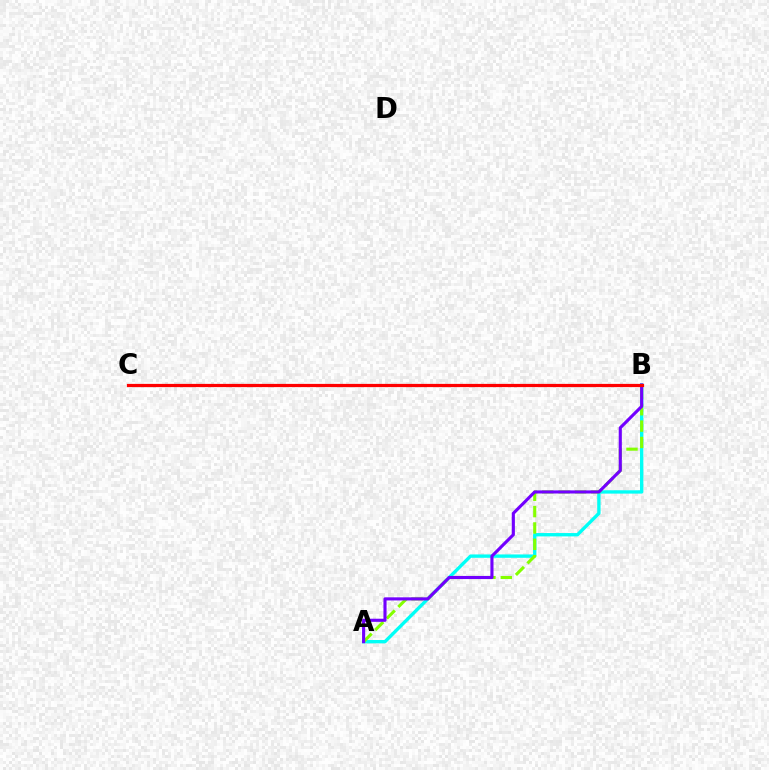{('A', 'B'): [{'color': '#00fff6', 'line_style': 'solid', 'thickness': 2.41}, {'color': '#84ff00', 'line_style': 'dashed', 'thickness': 2.22}, {'color': '#7200ff', 'line_style': 'solid', 'thickness': 2.24}], ('B', 'C'): [{'color': '#ff0000', 'line_style': 'solid', 'thickness': 2.32}]}